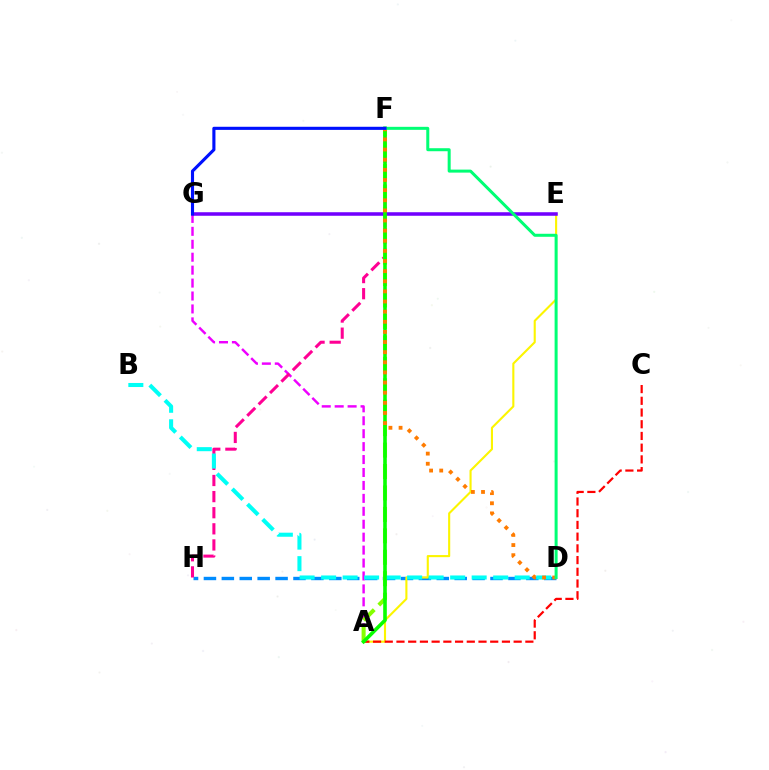{('D', 'H'): [{'color': '#008cff', 'line_style': 'dashed', 'thickness': 2.43}], ('A', 'E'): [{'color': '#fcf500', 'line_style': 'solid', 'thickness': 1.52}], ('A', 'G'): [{'color': '#ee00ff', 'line_style': 'dashed', 'thickness': 1.76}], ('F', 'H'): [{'color': '#ff0094', 'line_style': 'dashed', 'thickness': 2.19}], ('A', 'F'): [{'color': '#84ff00', 'line_style': 'dashed', 'thickness': 2.91}, {'color': '#08ff00', 'line_style': 'solid', 'thickness': 2.6}], ('B', 'D'): [{'color': '#00fff6', 'line_style': 'dashed', 'thickness': 2.92}], ('A', 'C'): [{'color': '#ff0000', 'line_style': 'dashed', 'thickness': 1.59}], ('E', 'G'): [{'color': '#7200ff', 'line_style': 'solid', 'thickness': 2.55}], ('D', 'F'): [{'color': '#ff7c00', 'line_style': 'dotted', 'thickness': 2.75}, {'color': '#00ff74', 'line_style': 'solid', 'thickness': 2.17}], ('F', 'G'): [{'color': '#0010ff', 'line_style': 'solid', 'thickness': 2.24}]}